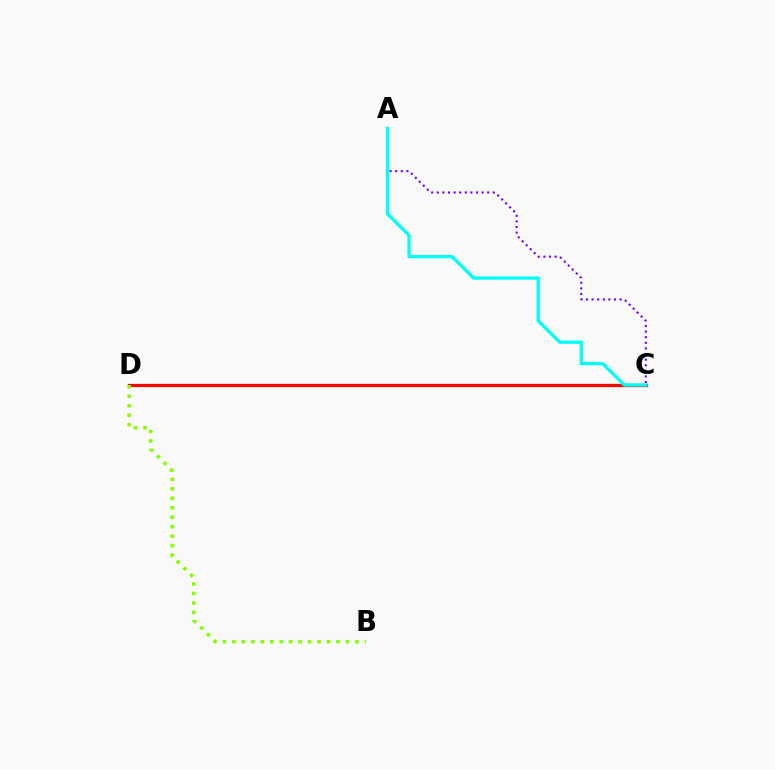{('C', 'D'): [{'color': '#ff0000', 'line_style': 'solid', 'thickness': 2.35}], ('A', 'C'): [{'color': '#7200ff', 'line_style': 'dotted', 'thickness': 1.52}, {'color': '#00fff6', 'line_style': 'solid', 'thickness': 2.38}], ('B', 'D'): [{'color': '#84ff00', 'line_style': 'dotted', 'thickness': 2.57}]}